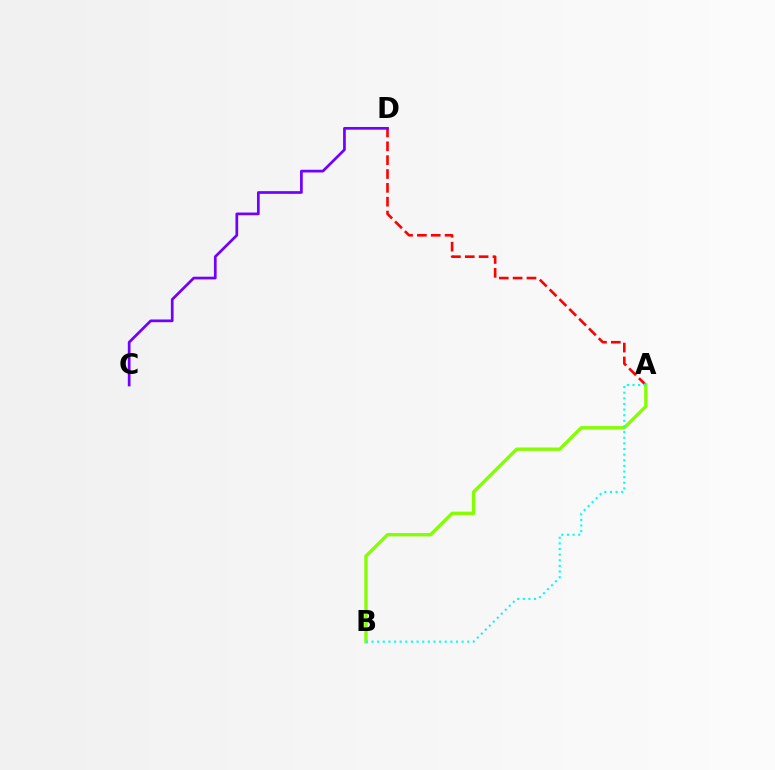{('A', 'D'): [{'color': '#ff0000', 'line_style': 'dashed', 'thickness': 1.88}], ('A', 'B'): [{'color': '#84ff00', 'line_style': 'solid', 'thickness': 2.4}, {'color': '#00fff6', 'line_style': 'dotted', 'thickness': 1.53}], ('C', 'D'): [{'color': '#7200ff', 'line_style': 'solid', 'thickness': 1.95}]}